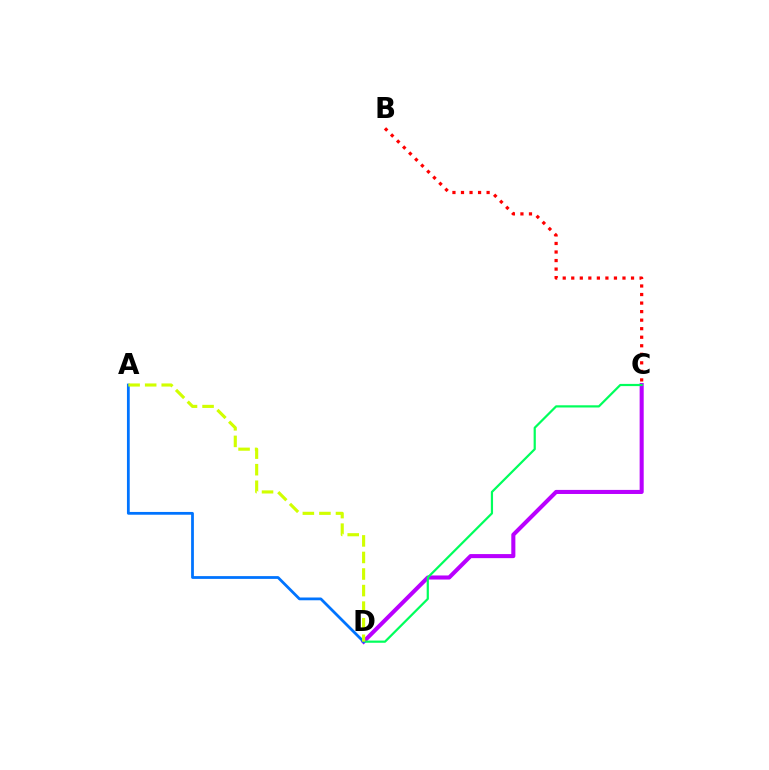{('C', 'D'): [{'color': '#b900ff', 'line_style': 'solid', 'thickness': 2.93}, {'color': '#00ff5c', 'line_style': 'solid', 'thickness': 1.59}], ('A', 'D'): [{'color': '#0074ff', 'line_style': 'solid', 'thickness': 2.0}, {'color': '#d1ff00', 'line_style': 'dashed', 'thickness': 2.25}], ('B', 'C'): [{'color': '#ff0000', 'line_style': 'dotted', 'thickness': 2.32}]}